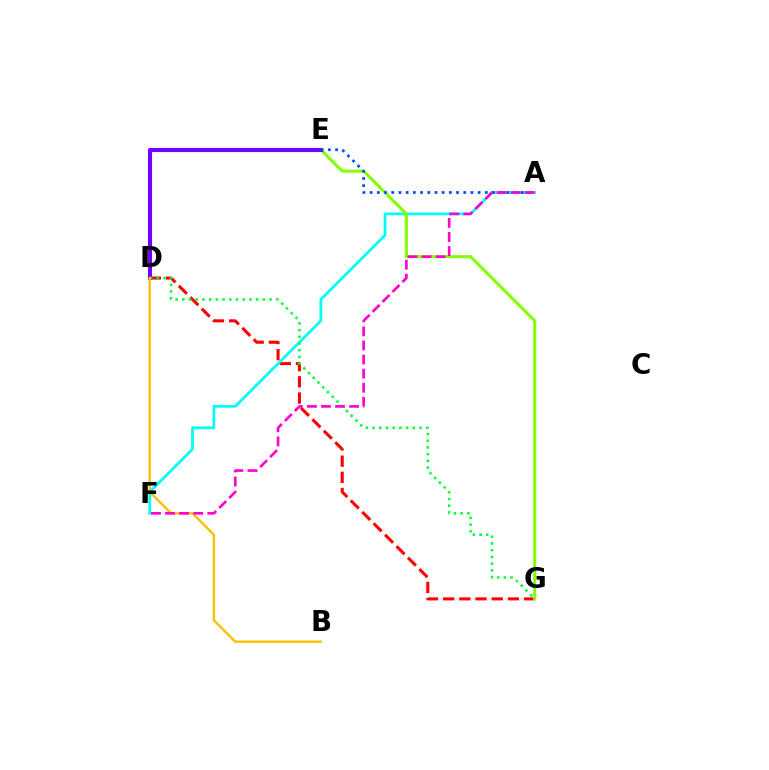{('D', 'G'): [{'color': '#ff0000', 'line_style': 'dashed', 'thickness': 2.2}, {'color': '#00ff39', 'line_style': 'dotted', 'thickness': 1.82}], ('A', 'F'): [{'color': '#00fff6', 'line_style': 'solid', 'thickness': 1.96}, {'color': '#ff00cf', 'line_style': 'dashed', 'thickness': 1.91}], ('E', 'G'): [{'color': '#84ff00', 'line_style': 'solid', 'thickness': 2.18}], ('D', 'E'): [{'color': '#7200ff', 'line_style': 'solid', 'thickness': 2.96}], ('A', 'E'): [{'color': '#004bff', 'line_style': 'dotted', 'thickness': 1.96}], ('B', 'D'): [{'color': '#ffbd00', 'line_style': 'solid', 'thickness': 1.7}]}